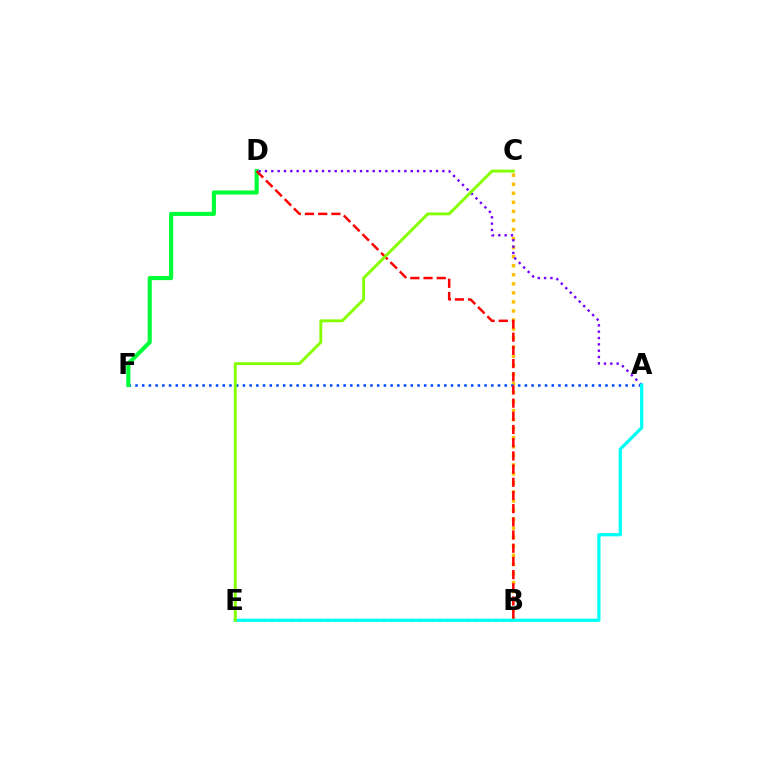{('B', 'E'): [{'color': '#ff00cf', 'line_style': 'dotted', 'thickness': 1.9}], ('B', 'C'): [{'color': '#ffbd00', 'line_style': 'dotted', 'thickness': 2.46}], ('A', 'F'): [{'color': '#004bff', 'line_style': 'dotted', 'thickness': 1.82}], ('D', 'F'): [{'color': '#00ff39', 'line_style': 'solid', 'thickness': 2.97}], ('B', 'D'): [{'color': '#ff0000', 'line_style': 'dashed', 'thickness': 1.79}], ('A', 'D'): [{'color': '#7200ff', 'line_style': 'dotted', 'thickness': 1.72}], ('A', 'E'): [{'color': '#00fff6', 'line_style': 'solid', 'thickness': 2.33}], ('C', 'E'): [{'color': '#84ff00', 'line_style': 'solid', 'thickness': 2.08}]}